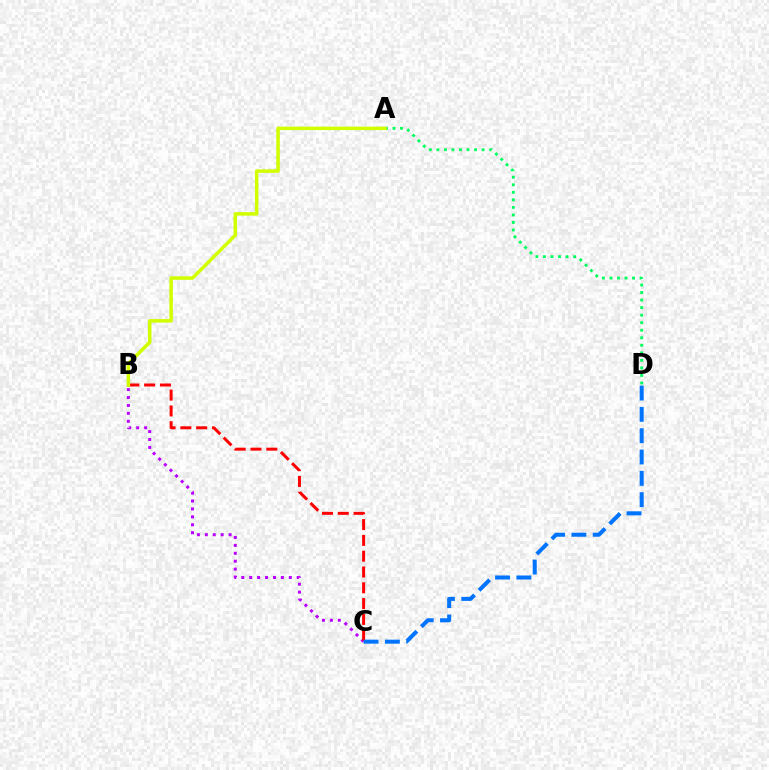{('B', 'C'): [{'color': '#b900ff', 'line_style': 'dotted', 'thickness': 2.15}, {'color': '#ff0000', 'line_style': 'dashed', 'thickness': 2.15}], ('A', 'D'): [{'color': '#00ff5c', 'line_style': 'dotted', 'thickness': 2.05}], ('C', 'D'): [{'color': '#0074ff', 'line_style': 'dashed', 'thickness': 2.9}], ('A', 'B'): [{'color': '#d1ff00', 'line_style': 'solid', 'thickness': 2.53}]}